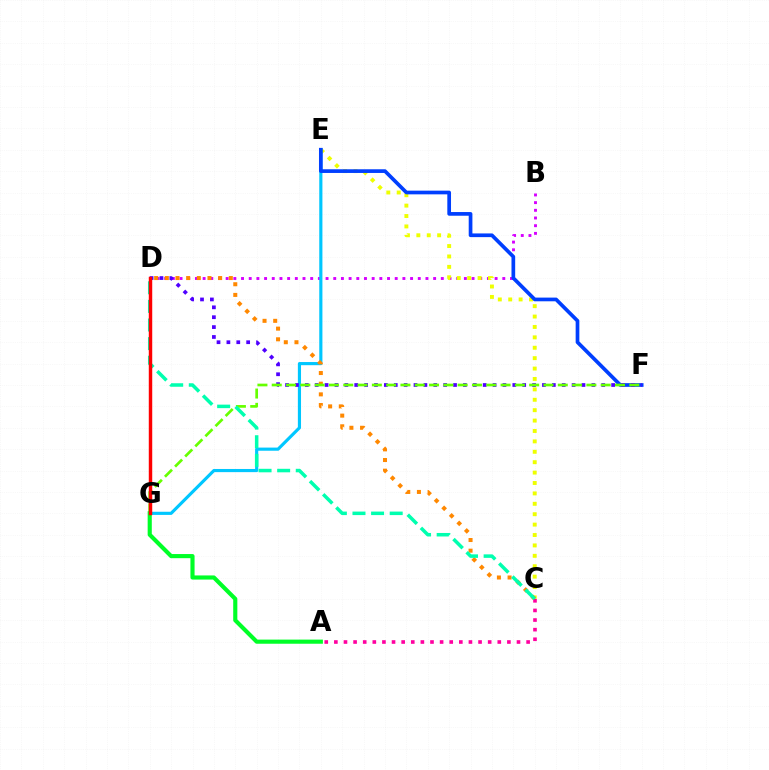{('B', 'D'): [{'color': '#d600ff', 'line_style': 'dotted', 'thickness': 2.09}], ('C', 'E'): [{'color': '#eeff00', 'line_style': 'dotted', 'thickness': 2.83}], ('E', 'G'): [{'color': '#00c7ff', 'line_style': 'solid', 'thickness': 2.27}], ('E', 'F'): [{'color': '#003fff', 'line_style': 'solid', 'thickness': 2.66}], ('C', 'D'): [{'color': '#ff8800', 'line_style': 'dotted', 'thickness': 2.9}, {'color': '#00ffaf', 'line_style': 'dashed', 'thickness': 2.53}], ('A', 'C'): [{'color': '#ff00a0', 'line_style': 'dotted', 'thickness': 2.61}], ('D', 'F'): [{'color': '#4f00ff', 'line_style': 'dotted', 'thickness': 2.68}], ('F', 'G'): [{'color': '#66ff00', 'line_style': 'dashed', 'thickness': 1.94}], ('A', 'G'): [{'color': '#00ff27', 'line_style': 'solid', 'thickness': 2.98}], ('D', 'G'): [{'color': '#ff0000', 'line_style': 'solid', 'thickness': 2.48}]}